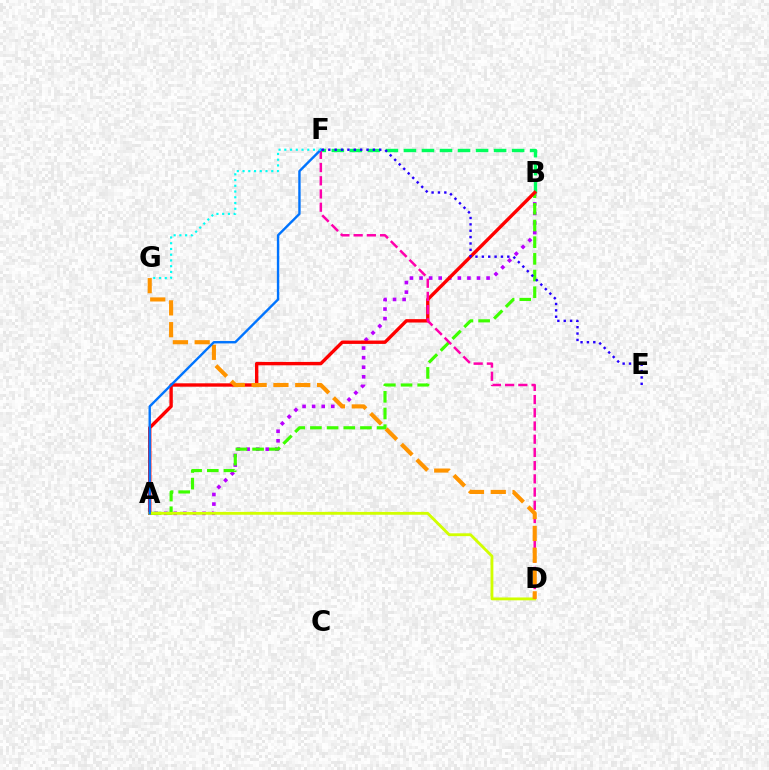{('A', 'B'): [{'color': '#b900ff', 'line_style': 'dotted', 'thickness': 2.6}, {'color': '#3dff00', 'line_style': 'dashed', 'thickness': 2.26}, {'color': '#ff0000', 'line_style': 'solid', 'thickness': 2.43}], ('B', 'F'): [{'color': '#00ff5c', 'line_style': 'dashed', 'thickness': 2.45}], ('A', 'D'): [{'color': '#d1ff00', 'line_style': 'solid', 'thickness': 2.05}], ('D', 'F'): [{'color': '#ff00ac', 'line_style': 'dashed', 'thickness': 1.8}], ('D', 'G'): [{'color': '#ff9400', 'line_style': 'dashed', 'thickness': 2.96}], ('A', 'F'): [{'color': '#0074ff', 'line_style': 'solid', 'thickness': 1.72}], ('E', 'F'): [{'color': '#2500ff', 'line_style': 'dotted', 'thickness': 1.73}], ('F', 'G'): [{'color': '#00fff6', 'line_style': 'dotted', 'thickness': 1.56}]}